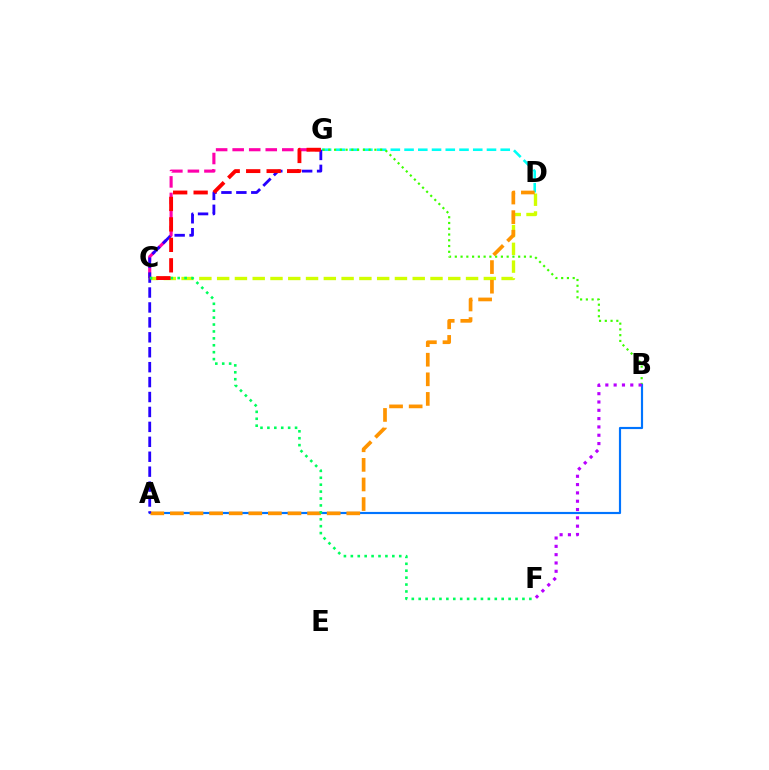{('D', 'G'): [{'color': '#00fff6', 'line_style': 'dashed', 'thickness': 1.87}], ('C', 'D'): [{'color': '#d1ff00', 'line_style': 'dashed', 'thickness': 2.42}], ('C', 'G'): [{'color': '#ff00ac', 'line_style': 'dashed', 'thickness': 2.25}, {'color': '#ff0000', 'line_style': 'dashed', 'thickness': 2.78}], ('B', 'G'): [{'color': '#3dff00', 'line_style': 'dotted', 'thickness': 1.57}], ('A', 'B'): [{'color': '#0074ff', 'line_style': 'solid', 'thickness': 1.56}], ('A', 'D'): [{'color': '#ff9400', 'line_style': 'dashed', 'thickness': 2.66}], ('A', 'G'): [{'color': '#2500ff', 'line_style': 'dashed', 'thickness': 2.03}], ('B', 'F'): [{'color': '#b900ff', 'line_style': 'dotted', 'thickness': 2.26}], ('C', 'F'): [{'color': '#00ff5c', 'line_style': 'dotted', 'thickness': 1.88}]}